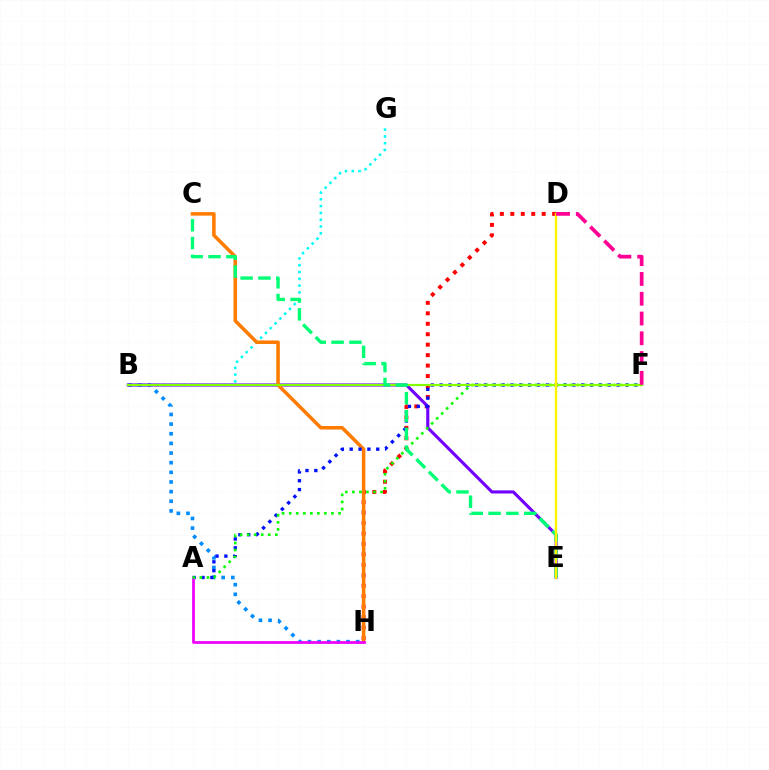{('D', 'H'): [{'color': '#ff0000', 'line_style': 'dotted', 'thickness': 2.84}], ('B', 'G'): [{'color': '#00fff6', 'line_style': 'dotted', 'thickness': 1.85}], ('B', 'H'): [{'color': '#008cff', 'line_style': 'dotted', 'thickness': 2.62}], ('B', 'E'): [{'color': '#7200ff', 'line_style': 'solid', 'thickness': 2.24}], ('C', 'H'): [{'color': '#ff7c00', 'line_style': 'solid', 'thickness': 2.55}], ('A', 'F'): [{'color': '#0010ff', 'line_style': 'dotted', 'thickness': 2.4}, {'color': '#08ff00', 'line_style': 'dotted', 'thickness': 1.91}], ('A', 'H'): [{'color': '#ee00ff', 'line_style': 'solid', 'thickness': 1.97}], ('B', 'F'): [{'color': '#84ff00', 'line_style': 'solid', 'thickness': 1.58}], ('C', 'E'): [{'color': '#00ff74', 'line_style': 'dashed', 'thickness': 2.42}], ('D', 'E'): [{'color': '#fcf500', 'line_style': 'solid', 'thickness': 1.71}], ('D', 'F'): [{'color': '#ff0094', 'line_style': 'dashed', 'thickness': 2.69}]}